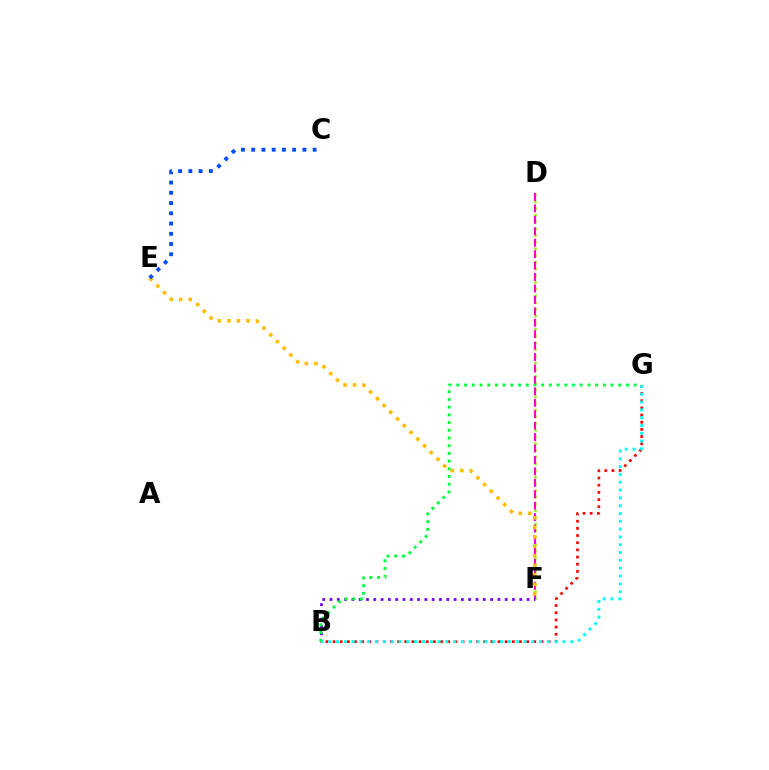{('D', 'F'): [{'color': '#84ff00', 'line_style': 'dotted', 'thickness': 1.83}, {'color': '#ff00cf', 'line_style': 'dashed', 'thickness': 1.55}], ('B', 'G'): [{'color': '#ff0000', 'line_style': 'dotted', 'thickness': 1.95}, {'color': '#00fff6', 'line_style': 'dotted', 'thickness': 2.12}, {'color': '#00ff39', 'line_style': 'dotted', 'thickness': 2.09}], ('B', 'F'): [{'color': '#7200ff', 'line_style': 'dotted', 'thickness': 1.98}], ('E', 'F'): [{'color': '#ffbd00', 'line_style': 'dotted', 'thickness': 2.58}], ('C', 'E'): [{'color': '#004bff', 'line_style': 'dotted', 'thickness': 2.78}]}